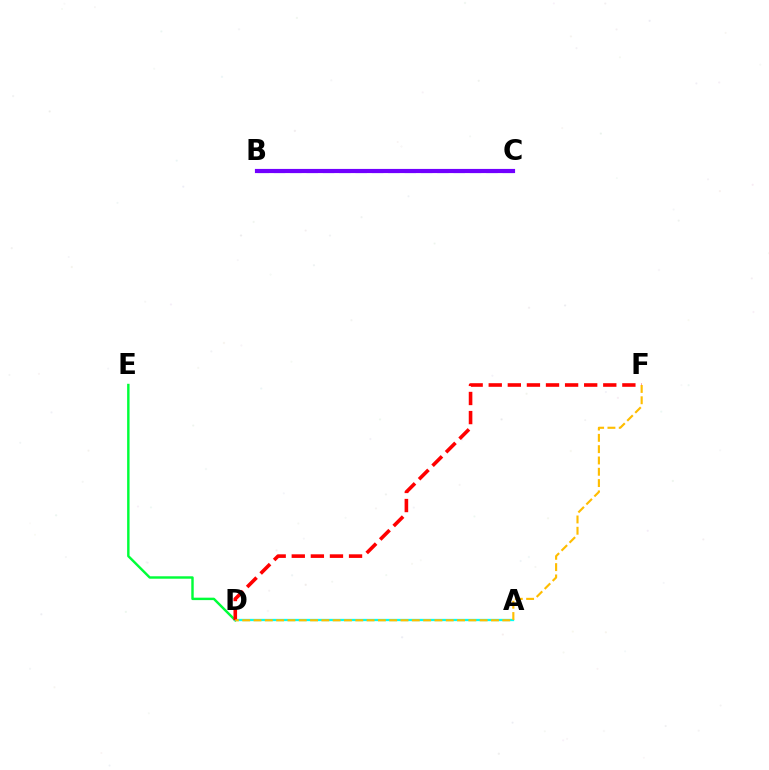{('D', 'E'): [{'color': '#00ff39', 'line_style': 'solid', 'thickness': 1.75}], ('A', 'D'): [{'color': '#00fff6', 'line_style': 'solid', 'thickness': 1.65}], ('B', 'C'): [{'color': '#84ff00', 'line_style': 'dotted', 'thickness': 2.09}, {'color': '#004bff', 'line_style': 'dashed', 'thickness': 2.22}, {'color': '#ff00cf', 'line_style': 'dotted', 'thickness': 2.06}, {'color': '#7200ff', 'line_style': 'solid', 'thickness': 2.99}], ('D', 'F'): [{'color': '#ff0000', 'line_style': 'dashed', 'thickness': 2.59}, {'color': '#ffbd00', 'line_style': 'dashed', 'thickness': 1.54}]}